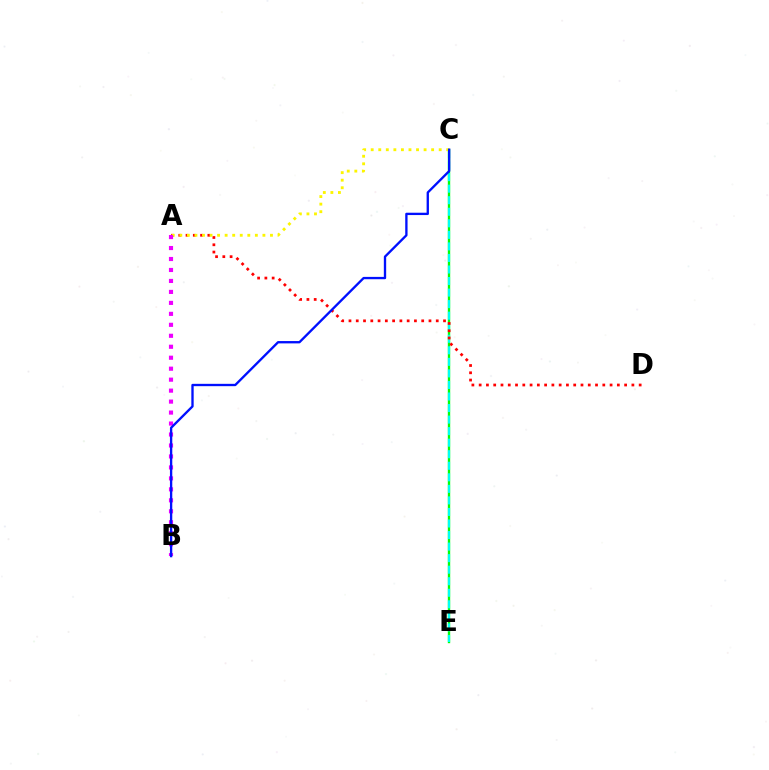{('C', 'E'): [{'color': '#08ff00', 'line_style': 'solid', 'thickness': 1.71}, {'color': '#00fff6', 'line_style': 'dashed', 'thickness': 1.57}], ('A', 'D'): [{'color': '#ff0000', 'line_style': 'dotted', 'thickness': 1.98}], ('A', 'C'): [{'color': '#fcf500', 'line_style': 'dotted', 'thickness': 2.05}], ('A', 'B'): [{'color': '#ee00ff', 'line_style': 'dotted', 'thickness': 2.98}], ('B', 'C'): [{'color': '#0010ff', 'line_style': 'solid', 'thickness': 1.68}]}